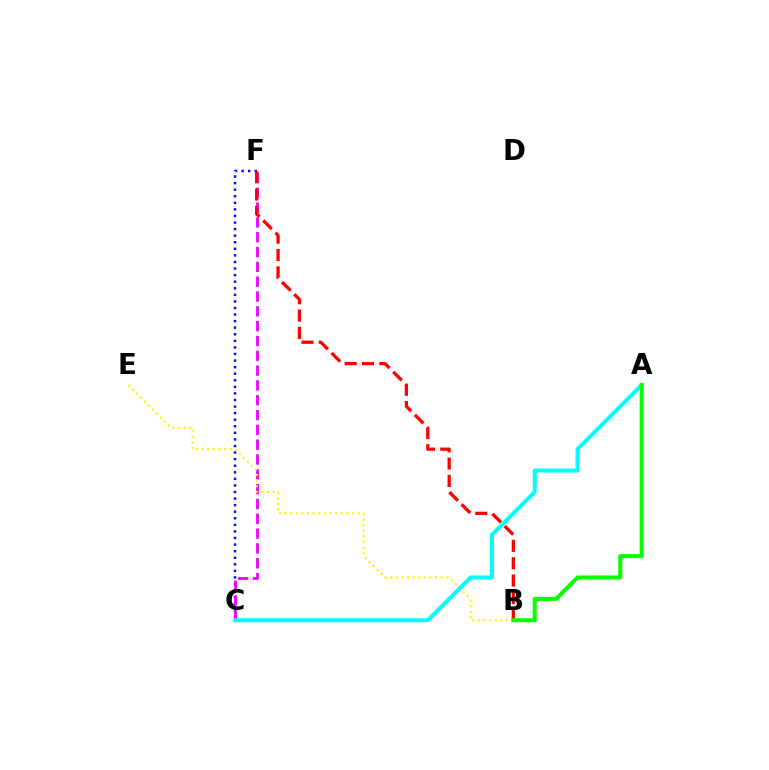{('C', 'F'): [{'color': '#0010ff', 'line_style': 'dotted', 'thickness': 1.79}, {'color': '#ee00ff', 'line_style': 'dashed', 'thickness': 2.01}], ('B', 'F'): [{'color': '#ff0000', 'line_style': 'dashed', 'thickness': 2.36}], ('B', 'E'): [{'color': '#fcf500', 'line_style': 'dotted', 'thickness': 1.53}], ('A', 'C'): [{'color': '#00fff6', 'line_style': 'solid', 'thickness': 2.87}], ('A', 'B'): [{'color': '#08ff00', 'line_style': 'solid', 'thickness': 2.93}]}